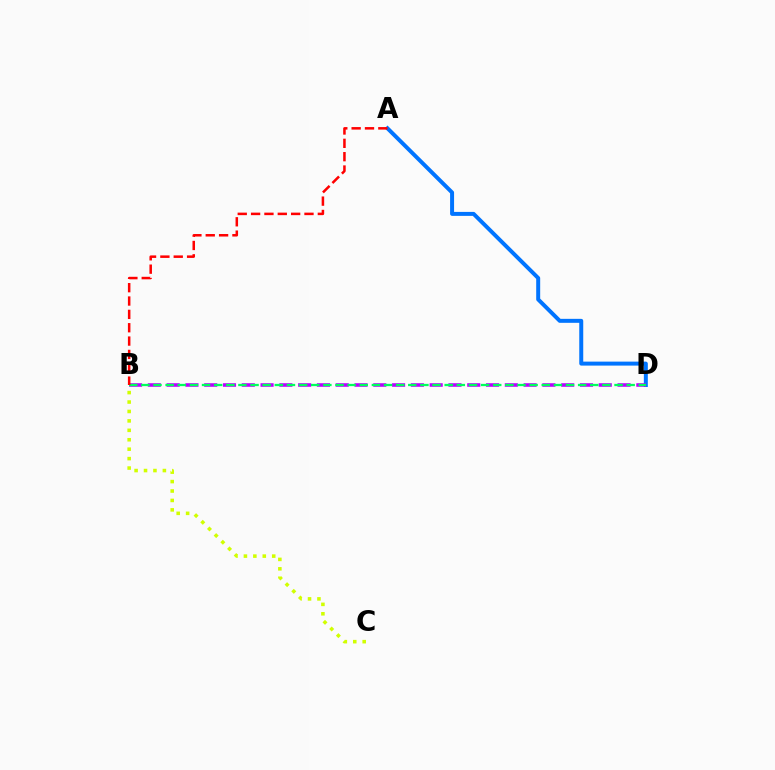{('A', 'D'): [{'color': '#0074ff', 'line_style': 'solid', 'thickness': 2.86}], ('B', 'D'): [{'color': '#b900ff', 'line_style': 'dashed', 'thickness': 2.55}, {'color': '#00ff5c', 'line_style': 'dashed', 'thickness': 1.65}], ('B', 'C'): [{'color': '#d1ff00', 'line_style': 'dotted', 'thickness': 2.56}], ('A', 'B'): [{'color': '#ff0000', 'line_style': 'dashed', 'thickness': 1.81}]}